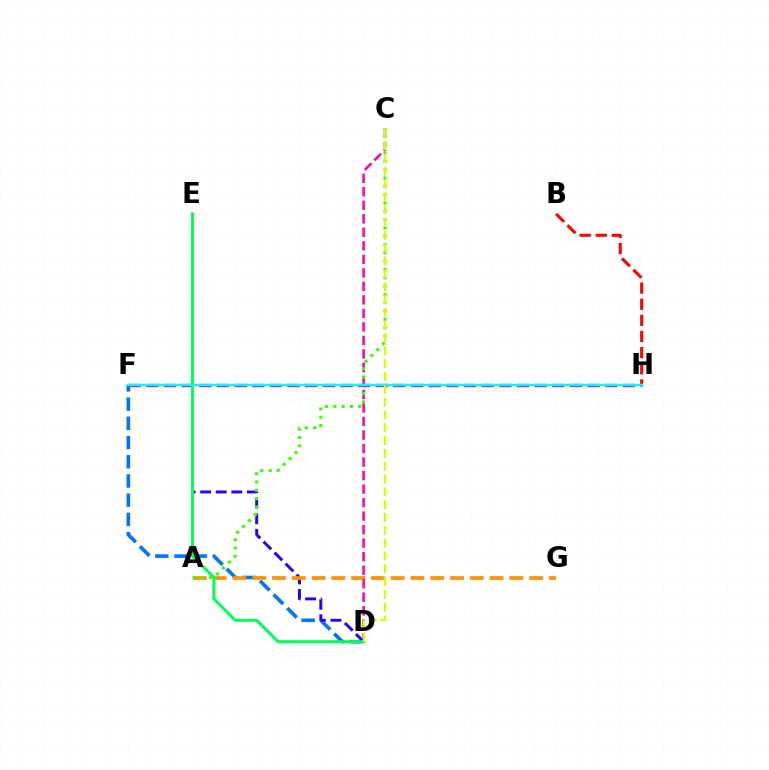{('B', 'H'): [{'color': '#ff0000', 'line_style': 'dashed', 'thickness': 2.19}], ('D', 'F'): [{'color': '#0074ff', 'line_style': 'dashed', 'thickness': 2.61}], ('D', 'E'): [{'color': '#2500ff', 'line_style': 'dashed', 'thickness': 2.11}, {'color': '#00ff5c', 'line_style': 'solid', 'thickness': 2.16}], ('A', 'G'): [{'color': '#ff9400', 'line_style': 'dashed', 'thickness': 2.69}], ('C', 'D'): [{'color': '#ff00ac', 'line_style': 'dashed', 'thickness': 1.84}, {'color': '#d1ff00', 'line_style': 'dashed', 'thickness': 1.74}], ('A', 'C'): [{'color': '#3dff00', 'line_style': 'dotted', 'thickness': 2.26}], ('F', 'H'): [{'color': '#b900ff', 'line_style': 'dashed', 'thickness': 2.4}, {'color': '#00fff6', 'line_style': 'solid', 'thickness': 1.77}]}